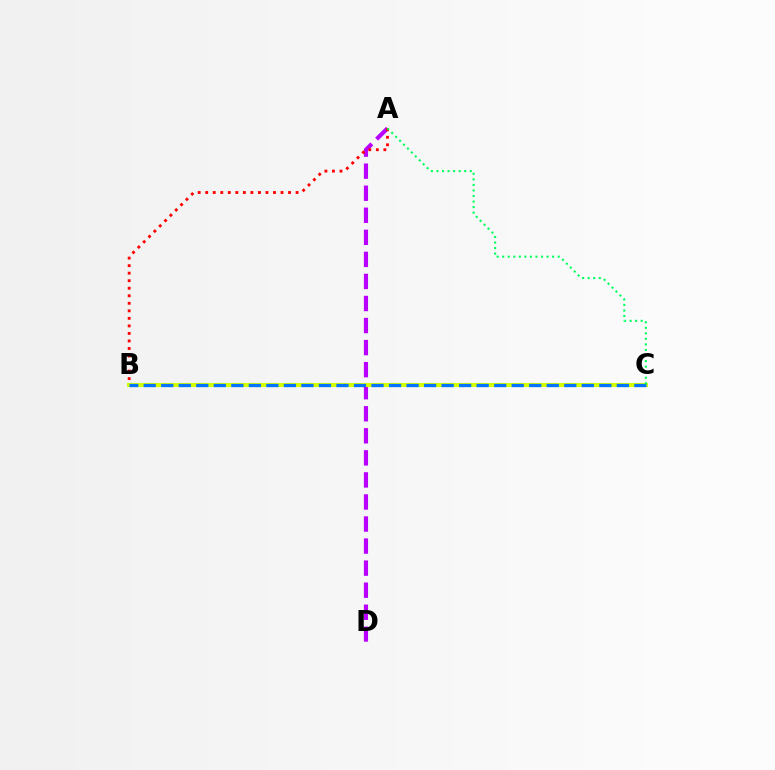{('A', 'D'): [{'color': '#b900ff', 'line_style': 'dashed', 'thickness': 3.0}], ('A', 'B'): [{'color': '#ff0000', 'line_style': 'dotted', 'thickness': 2.05}], ('B', 'C'): [{'color': '#d1ff00', 'line_style': 'solid', 'thickness': 2.92}, {'color': '#0074ff', 'line_style': 'dashed', 'thickness': 2.38}], ('A', 'C'): [{'color': '#00ff5c', 'line_style': 'dotted', 'thickness': 1.51}]}